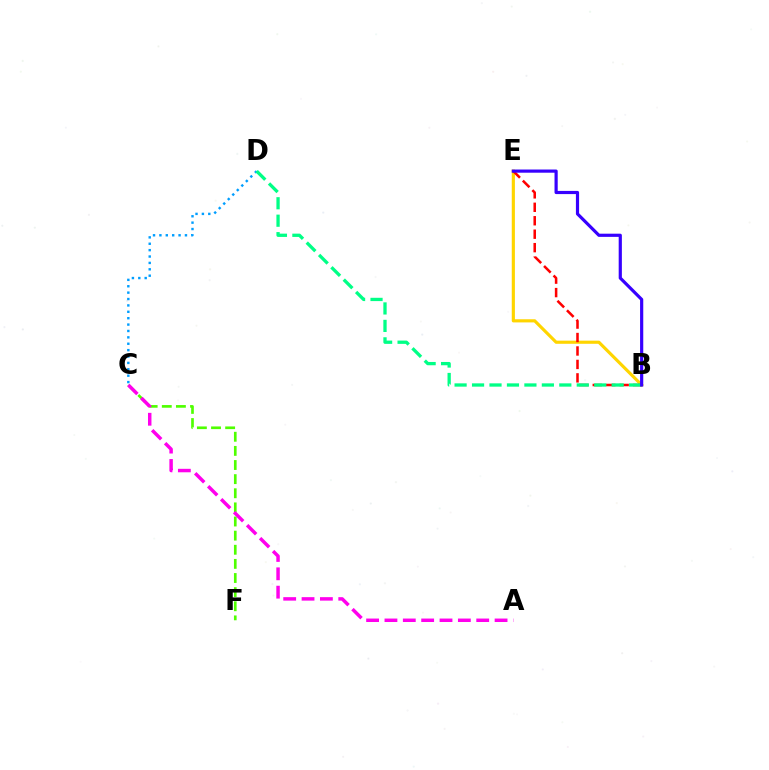{('C', 'D'): [{'color': '#009eff', 'line_style': 'dotted', 'thickness': 1.74}], ('C', 'F'): [{'color': '#4fff00', 'line_style': 'dashed', 'thickness': 1.92}], ('B', 'E'): [{'color': '#ffd500', 'line_style': 'solid', 'thickness': 2.27}, {'color': '#ff0000', 'line_style': 'dashed', 'thickness': 1.83}, {'color': '#3700ff', 'line_style': 'solid', 'thickness': 2.29}], ('B', 'D'): [{'color': '#00ff86', 'line_style': 'dashed', 'thickness': 2.37}], ('A', 'C'): [{'color': '#ff00ed', 'line_style': 'dashed', 'thickness': 2.49}]}